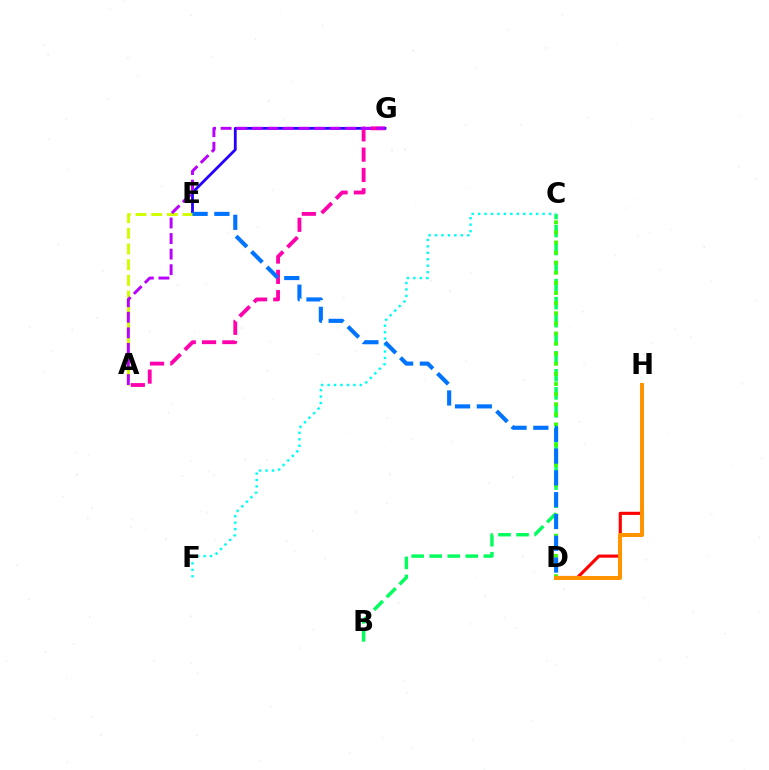{('D', 'H'): [{'color': '#ff0000', 'line_style': 'solid', 'thickness': 2.25}, {'color': '#ff9400', 'line_style': 'solid', 'thickness': 2.91}], ('B', 'C'): [{'color': '#00ff5c', 'line_style': 'dashed', 'thickness': 2.45}], ('C', 'D'): [{'color': '#3dff00', 'line_style': 'dotted', 'thickness': 2.75}], ('E', 'G'): [{'color': '#2500ff', 'line_style': 'solid', 'thickness': 2.02}], ('A', 'E'): [{'color': '#d1ff00', 'line_style': 'dashed', 'thickness': 2.13}], ('A', 'G'): [{'color': '#ff00ac', 'line_style': 'dashed', 'thickness': 2.76}, {'color': '#b900ff', 'line_style': 'dashed', 'thickness': 2.12}], ('C', 'F'): [{'color': '#00fff6', 'line_style': 'dotted', 'thickness': 1.75}], ('D', 'E'): [{'color': '#0074ff', 'line_style': 'dashed', 'thickness': 2.96}]}